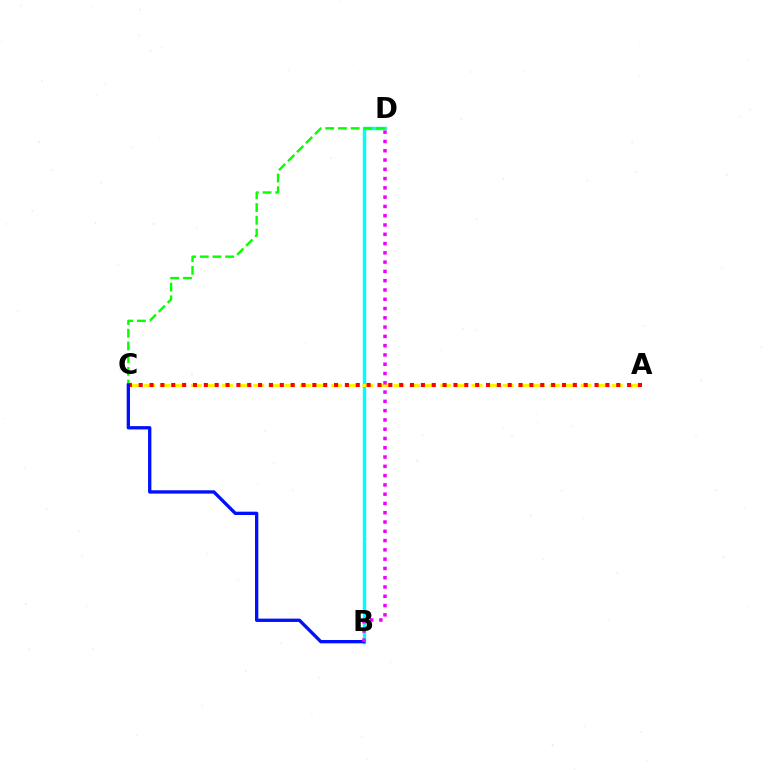{('B', 'D'): [{'color': '#00fff6', 'line_style': 'solid', 'thickness': 2.46}, {'color': '#ee00ff', 'line_style': 'dotted', 'thickness': 2.52}], ('A', 'C'): [{'color': '#fcf500', 'line_style': 'dashed', 'thickness': 2.12}, {'color': '#ff0000', 'line_style': 'dotted', 'thickness': 2.95}], ('C', 'D'): [{'color': '#08ff00', 'line_style': 'dashed', 'thickness': 1.73}], ('B', 'C'): [{'color': '#0010ff', 'line_style': 'solid', 'thickness': 2.39}]}